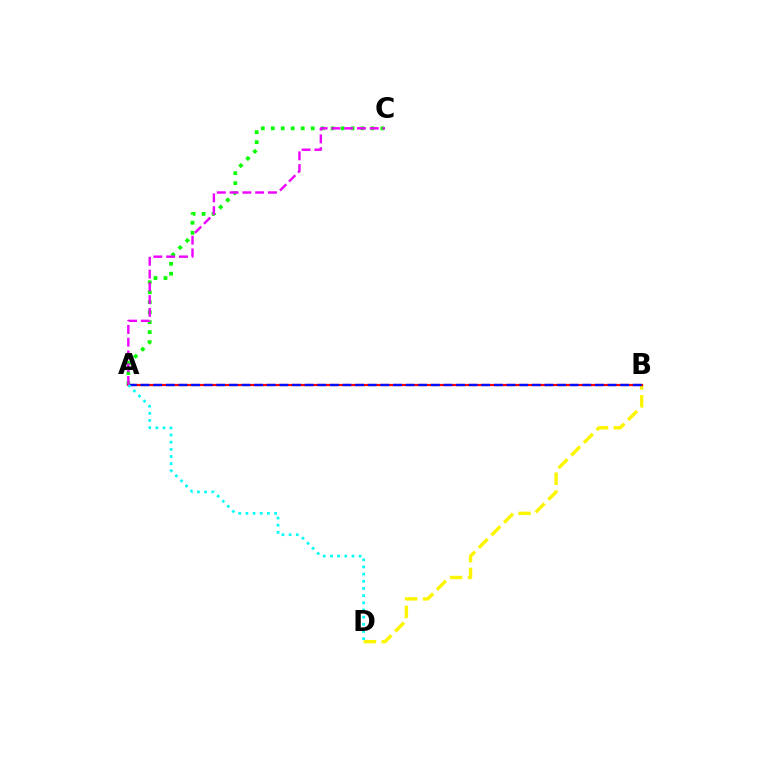{('A', 'C'): [{'color': '#08ff00', 'line_style': 'dotted', 'thickness': 2.71}, {'color': '#ee00ff', 'line_style': 'dashed', 'thickness': 1.74}], ('B', 'D'): [{'color': '#fcf500', 'line_style': 'dashed', 'thickness': 2.43}], ('A', 'B'): [{'color': '#ff0000', 'line_style': 'solid', 'thickness': 1.58}, {'color': '#0010ff', 'line_style': 'dashed', 'thickness': 1.71}], ('A', 'D'): [{'color': '#00fff6', 'line_style': 'dotted', 'thickness': 1.95}]}